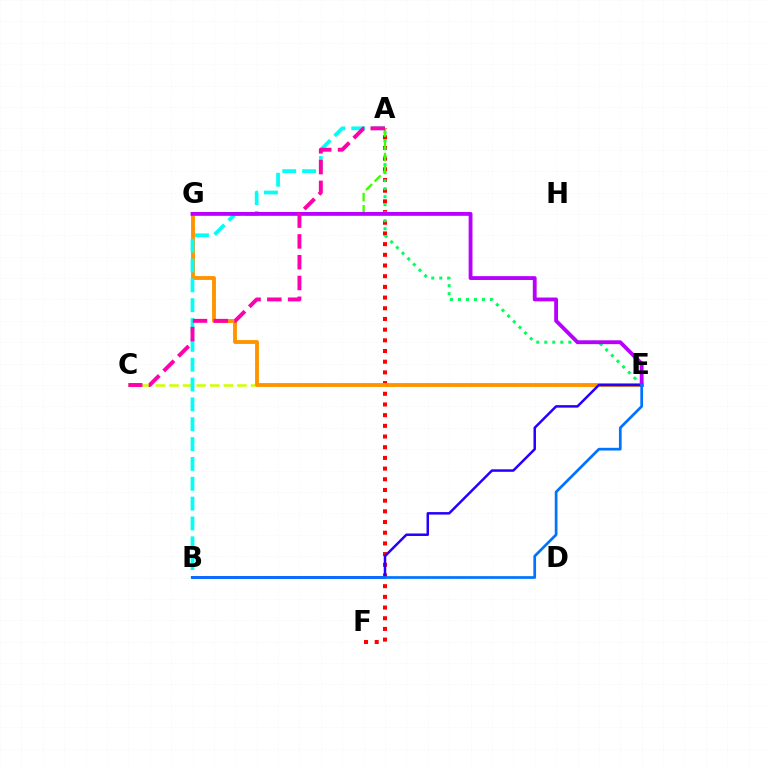{('A', 'F'): [{'color': '#ff0000', 'line_style': 'dotted', 'thickness': 2.9}], ('C', 'E'): [{'color': '#d1ff00', 'line_style': 'dashed', 'thickness': 1.85}], ('E', 'G'): [{'color': '#ff9400', 'line_style': 'solid', 'thickness': 2.79}, {'color': '#b900ff', 'line_style': 'solid', 'thickness': 2.76}], ('A', 'B'): [{'color': '#00fff6', 'line_style': 'dashed', 'thickness': 2.7}], ('A', 'E'): [{'color': '#00ff5c', 'line_style': 'dotted', 'thickness': 2.18}], ('B', 'E'): [{'color': '#2500ff', 'line_style': 'solid', 'thickness': 1.79}, {'color': '#0074ff', 'line_style': 'solid', 'thickness': 1.95}], ('A', 'G'): [{'color': '#3dff00', 'line_style': 'dashed', 'thickness': 1.66}], ('A', 'C'): [{'color': '#ff00ac', 'line_style': 'dashed', 'thickness': 2.82}]}